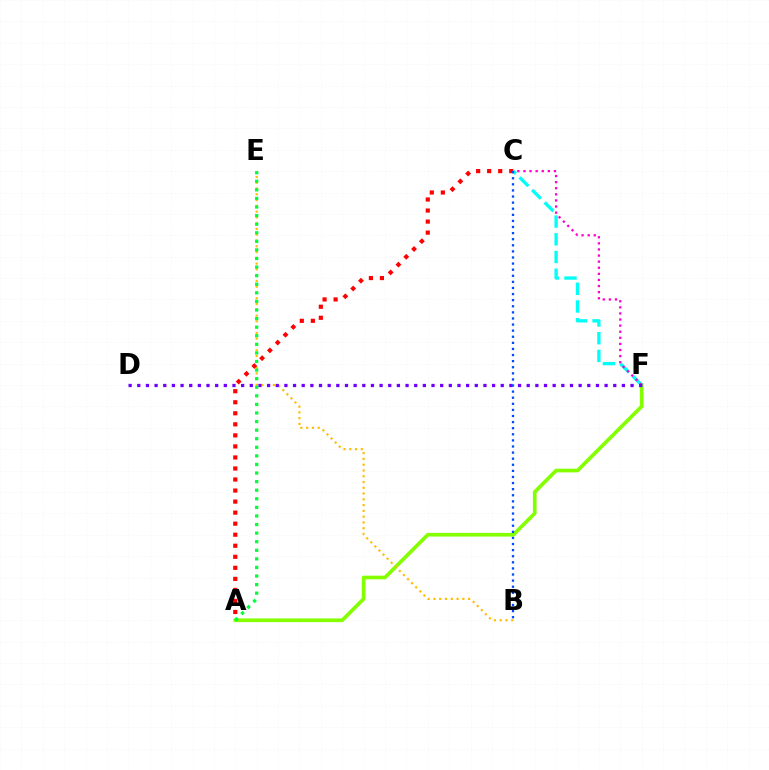{('A', 'F'): [{'color': '#84ff00', 'line_style': 'solid', 'thickness': 2.65}], ('B', 'E'): [{'color': '#ffbd00', 'line_style': 'dotted', 'thickness': 1.57}], ('C', 'F'): [{'color': '#00fff6', 'line_style': 'dashed', 'thickness': 2.41}, {'color': '#ff00cf', 'line_style': 'dotted', 'thickness': 1.66}], ('A', 'C'): [{'color': '#ff0000', 'line_style': 'dotted', 'thickness': 3.0}], ('D', 'F'): [{'color': '#7200ff', 'line_style': 'dotted', 'thickness': 2.35}], ('A', 'E'): [{'color': '#00ff39', 'line_style': 'dotted', 'thickness': 2.33}], ('B', 'C'): [{'color': '#004bff', 'line_style': 'dotted', 'thickness': 1.66}]}